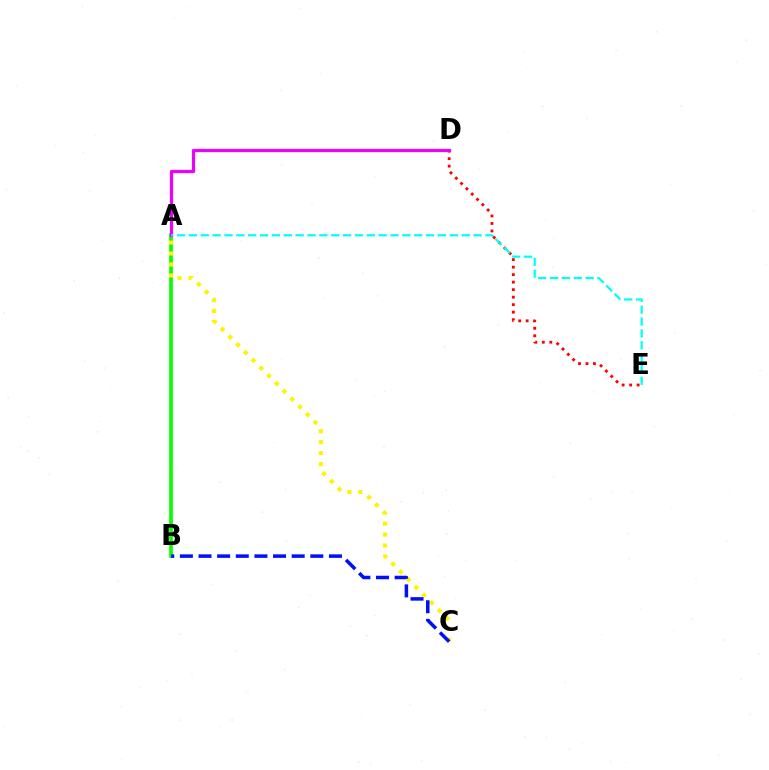{('A', 'B'): [{'color': '#08ff00', 'line_style': 'solid', 'thickness': 2.67}], ('D', 'E'): [{'color': '#ff0000', 'line_style': 'dotted', 'thickness': 2.04}], ('A', 'D'): [{'color': '#ee00ff', 'line_style': 'solid', 'thickness': 2.31}], ('A', 'C'): [{'color': '#fcf500', 'line_style': 'dotted', 'thickness': 2.98}], ('B', 'C'): [{'color': '#0010ff', 'line_style': 'dashed', 'thickness': 2.53}], ('A', 'E'): [{'color': '#00fff6', 'line_style': 'dashed', 'thickness': 1.61}]}